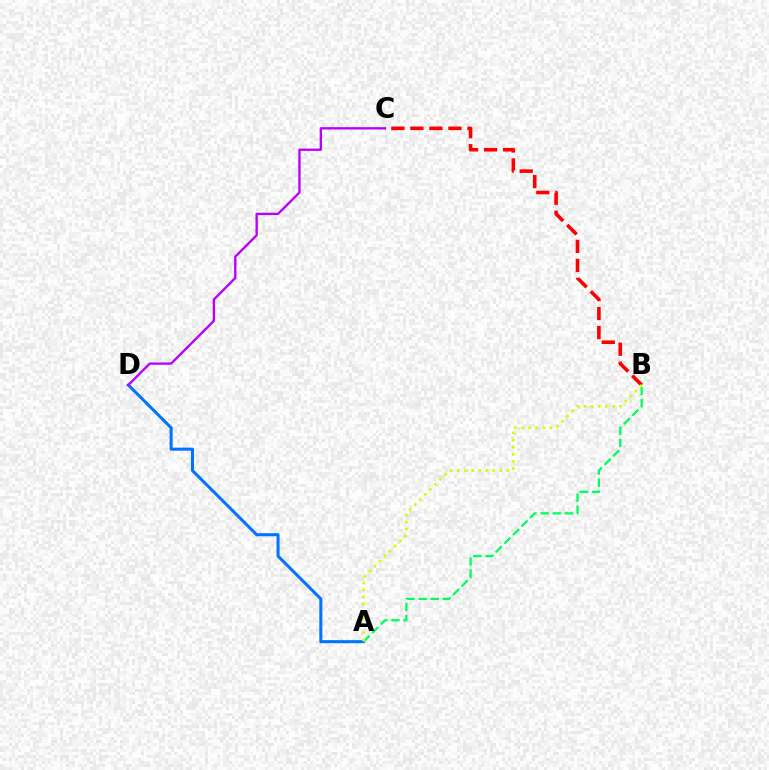{('A', 'D'): [{'color': '#0074ff', 'line_style': 'solid', 'thickness': 2.19}], ('C', 'D'): [{'color': '#b900ff', 'line_style': 'solid', 'thickness': 1.69}], ('B', 'C'): [{'color': '#ff0000', 'line_style': 'dashed', 'thickness': 2.58}], ('A', 'B'): [{'color': '#00ff5c', 'line_style': 'dashed', 'thickness': 1.65}, {'color': '#d1ff00', 'line_style': 'dotted', 'thickness': 1.94}]}